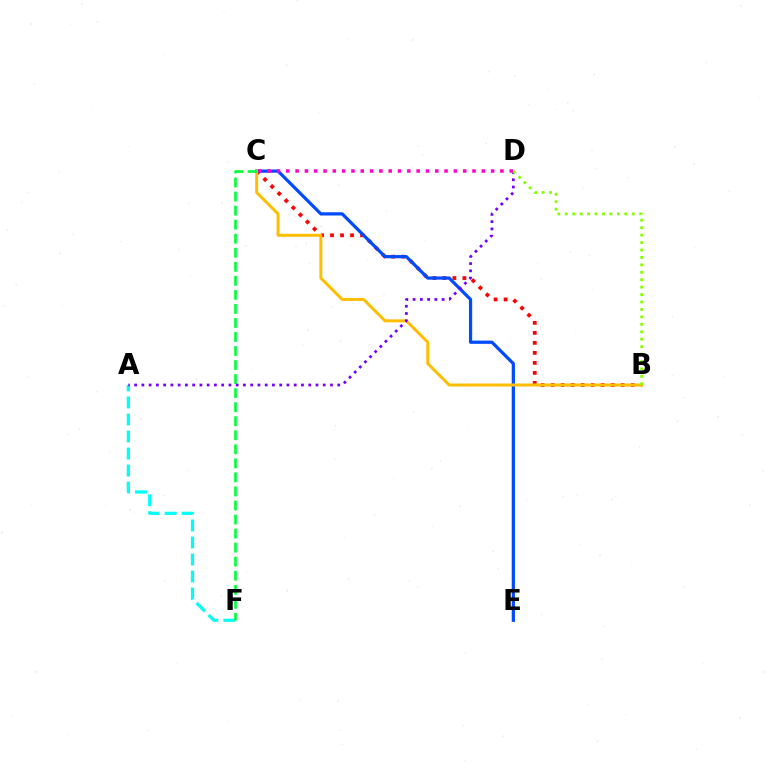{('B', 'C'): [{'color': '#ff0000', 'line_style': 'dotted', 'thickness': 2.72}, {'color': '#ffbd00', 'line_style': 'solid', 'thickness': 2.14}], ('C', 'E'): [{'color': '#004bff', 'line_style': 'solid', 'thickness': 2.32}], ('A', 'F'): [{'color': '#00fff6', 'line_style': 'dashed', 'thickness': 2.31}], ('C', 'F'): [{'color': '#00ff39', 'line_style': 'dashed', 'thickness': 1.91}], ('A', 'D'): [{'color': '#7200ff', 'line_style': 'dotted', 'thickness': 1.97}], ('C', 'D'): [{'color': '#ff00cf', 'line_style': 'dotted', 'thickness': 2.53}], ('B', 'D'): [{'color': '#84ff00', 'line_style': 'dotted', 'thickness': 2.02}]}